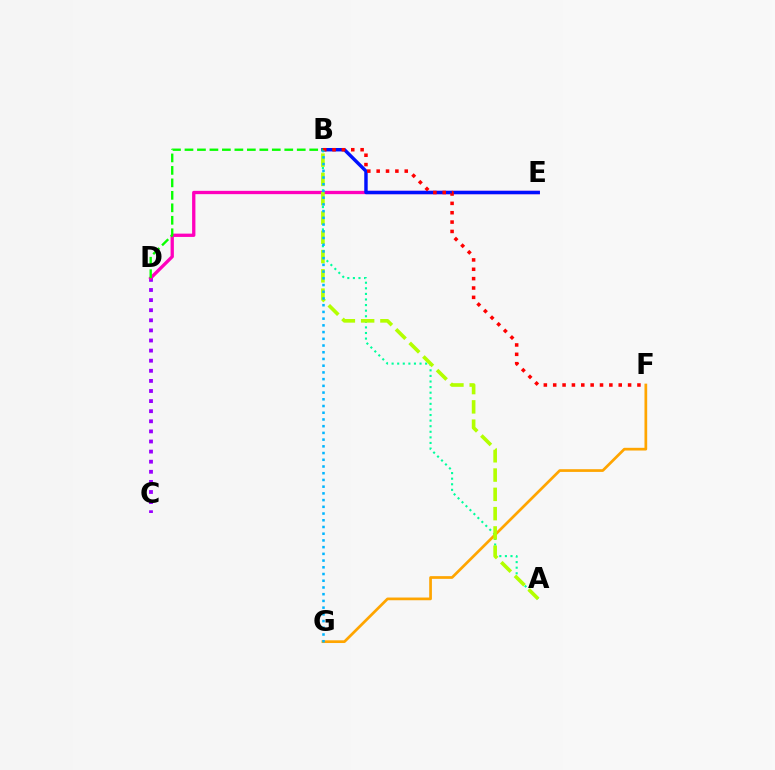{('C', 'D'): [{'color': '#9b00ff', 'line_style': 'dotted', 'thickness': 2.74}], ('D', 'E'): [{'color': '#ff00bd', 'line_style': 'solid', 'thickness': 2.38}], ('F', 'G'): [{'color': '#ffa500', 'line_style': 'solid', 'thickness': 1.95}], ('B', 'E'): [{'color': '#0010ff', 'line_style': 'solid', 'thickness': 2.47}], ('A', 'B'): [{'color': '#00ff9d', 'line_style': 'dotted', 'thickness': 1.52}, {'color': '#b3ff00', 'line_style': 'dashed', 'thickness': 2.62}], ('B', 'F'): [{'color': '#ff0000', 'line_style': 'dotted', 'thickness': 2.54}], ('B', 'D'): [{'color': '#08ff00', 'line_style': 'dashed', 'thickness': 1.69}], ('B', 'G'): [{'color': '#00b5ff', 'line_style': 'dotted', 'thickness': 1.83}]}